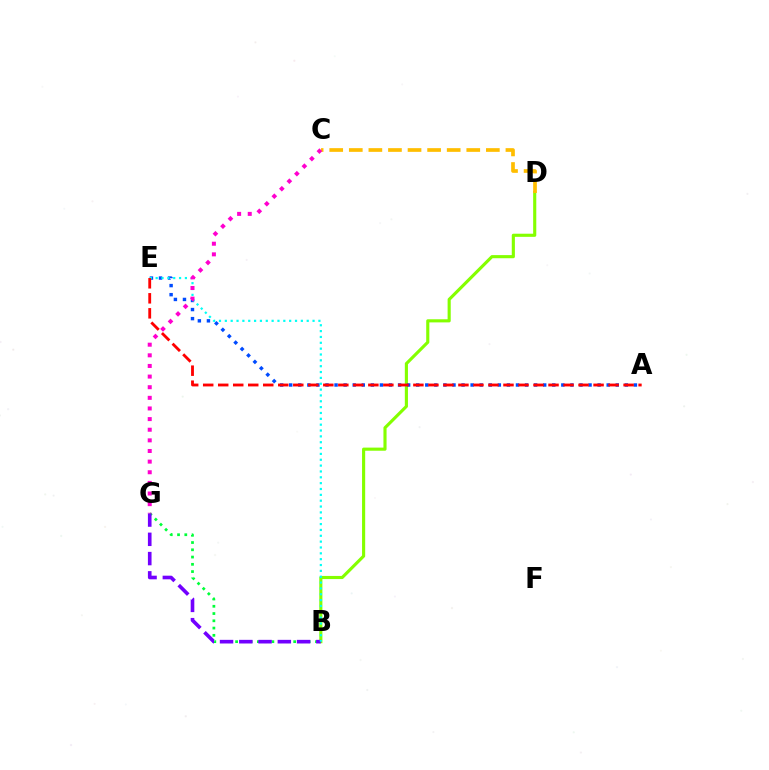{('B', 'D'): [{'color': '#84ff00', 'line_style': 'solid', 'thickness': 2.25}], ('A', 'E'): [{'color': '#004bff', 'line_style': 'dotted', 'thickness': 2.46}, {'color': '#ff0000', 'line_style': 'dashed', 'thickness': 2.04}], ('B', 'G'): [{'color': '#00ff39', 'line_style': 'dotted', 'thickness': 1.97}, {'color': '#7200ff', 'line_style': 'dashed', 'thickness': 2.62}], ('C', 'D'): [{'color': '#ffbd00', 'line_style': 'dashed', 'thickness': 2.66}], ('B', 'E'): [{'color': '#00fff6', 'line_style': 'dotted', 'thickness': 1.59}], ('C', 'G'): [{'color': '#ff00cf', 'line_style': 'dotted', 'thickness': 2.89}]}